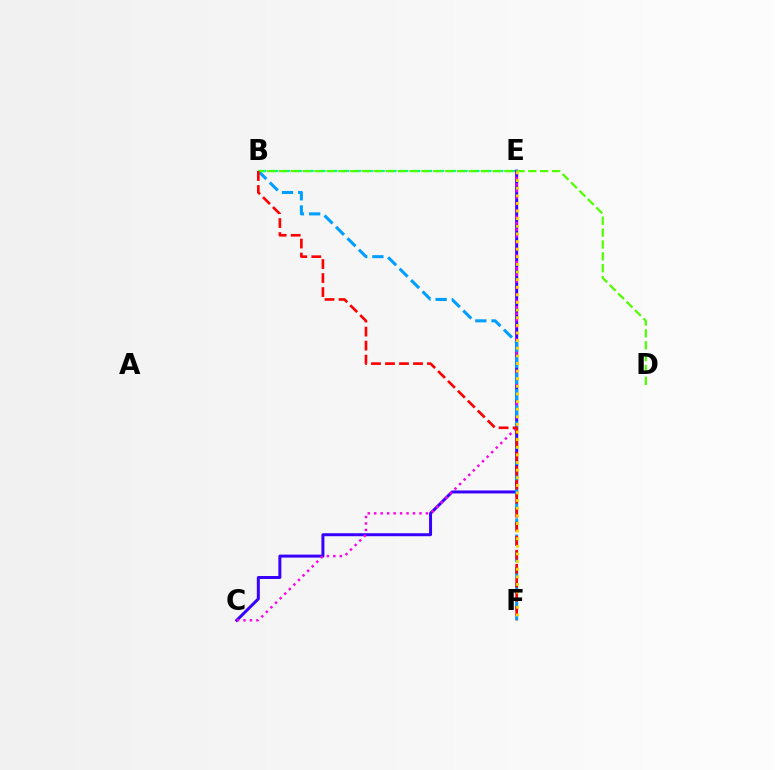{('B', 'E'): [{'color': '#00ff86', 'line_style': 'dashed', 'thickness': 1.61}], ('C', 'E'): [{'color': '#3700ff', 'line_style': 'solid', 'thickness': 2.15}, {'color': '#ff00ed', 'line_style': 'dotted', 'thickness': 1.76}], ('B', 'F'): [{'color': '#009eff', 'line_style': 'dashed', 'thickness': 2.2}, {'color': '#ff0000', 'line_style': 'dashed', 'thickness': 1.9}], ('B', 'D'): [{'color': '#4fff00', 'line_style': 'dashed', 'thickness': 1.61}], ('E', 'F'): [{'color': '#ffd500', 'line_style': 'dotted', 'thickness': 2.07}]}